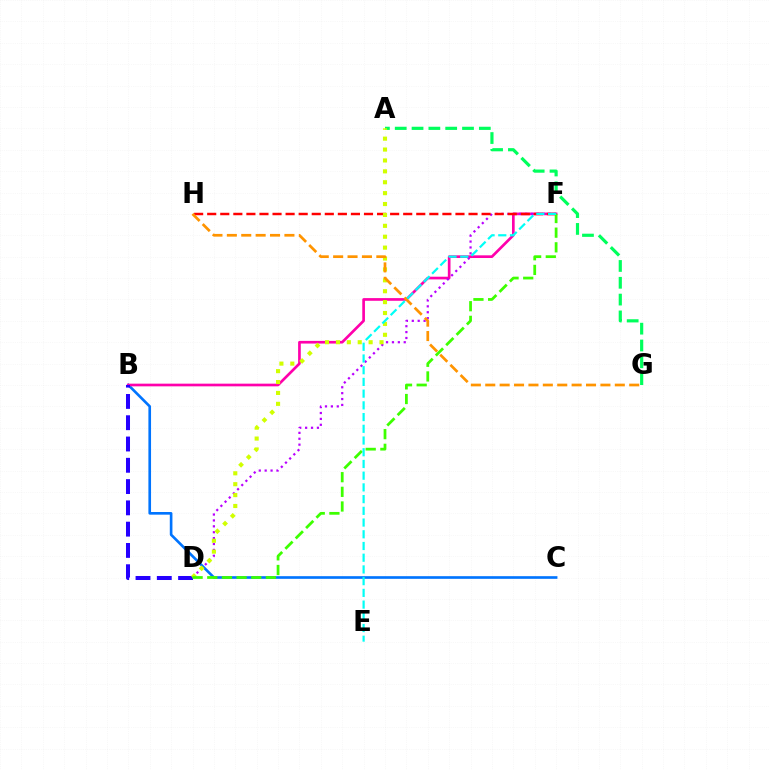{('B', 'C'): [{'color': '#0074ff', 'line_style': 'solid', 'thickness': 1.91}], ('B', 'F'): [{'color': '#ff00ac', 'line_style': 'solid', 'thickness': 1.93}], ('B', 'D'): [{'color': '#2500ff', 'line_style': 'dashed', 'thickness': 2.89}], ('D', 'F'): [{'color': '#b900ff', 'line_style': 'dotted', 'thickness': 1.6}, {'color': '#3dff00', 'line_style': 'dashed', 'thickness': 1.99}], ('A', 'G'): [{'color': '#00ff5c', 'line_style': 'dashed', 'thickness': 2.29}], ('F', 'H'): [{'color': '#ff0000', 'line_style': 'dashed', 'thickness': 1.78}], ('A', 'D'): [{'color': '#d1ff00', 'line_style': 'dotted', 'thickness': 2.96}], ('G', 'H'): [{'color': '#ff9400', 'line_style': 'dashed', 'thickness': 1.96}], ('E', 'F'): [{'color': '#00fff6', 'line_style': 'dashed', 'thickness': 1.59}]}